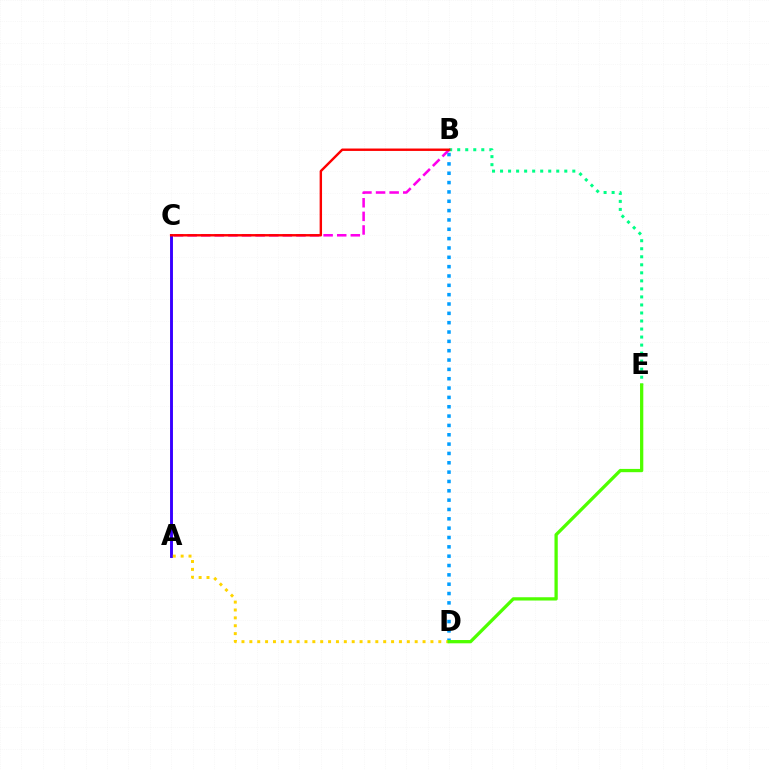{('B', 'D'): [{'color': '#009eff', 'line_style': 'dotted', 'thickness': 2.54}], ('A', 'C'): [{'color': '#3700ff', 'line_style': 'solid', 'thickness': 2.09}], ('B', 'C'): [{'color': '#ff00ed', 'line_style': 'dashed', 'thickness': 1.85}, {'color': '#ff0000', 'line_style': 'solid', 'thickness': 1.74}], ('B', 'E'): [{'color': '#00ff86', 'line_style': 'dotted', 'thickness': 2.18}], ('A', 'D'): [{'color': '#ffd500', 'line_style': 'dotted', 'thickness': 2.14}], ('D', 'E'): [{'color': '#4fff00', 'line_style': 'solid', 'thickness': 2.36}]}